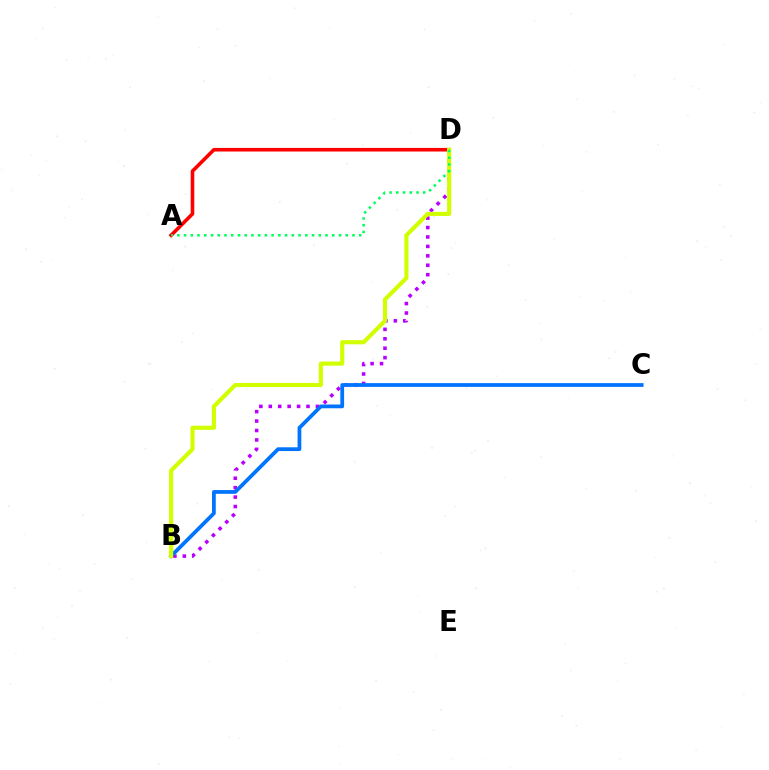{('B', 'D'): [{'color': '#b900ff', 'line_style': 'dotted', 'thickness': 2.56}, {'color': '#d1ff00', 'line_style': 'solid', 'thickness': 2.97}], ('A', 'D'): [{'color': '#ff0000', 'line_style': 'solid', 'thickness': 2.58}, {'color': '#00ff5c', 'line_style': 'dotted', 'thickness': 1.83}], ('B', 'C'): [{'color': '#0074ff', 'line_style': 'solid', 'thickness': 2.71}]}